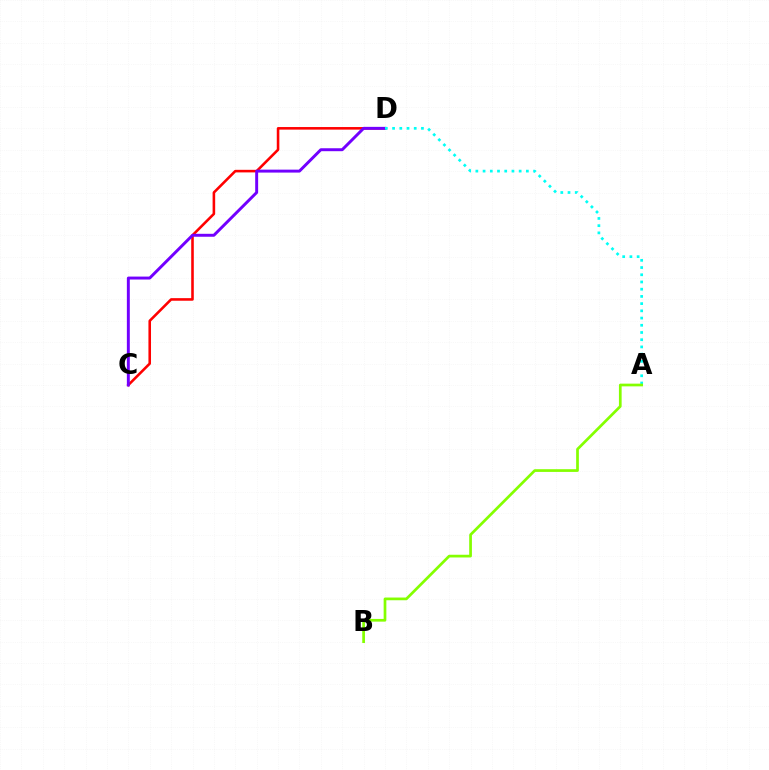{('C', 'D'): [{'color': '#ff0000', 'line_style': 'solid', 'thickness': 1.86}, {'color': '#7200ff', 'line_style': 'solid', 'thickness': 2.12}], ('A', 'D'): [{'color': '#00fff6', 'line_style': 'dotted', 'thickness': 1.96}], ('A', 'B'): [{'color': '#84ff00', 'line_style': 'solid', 'thickness': 1.95}]}